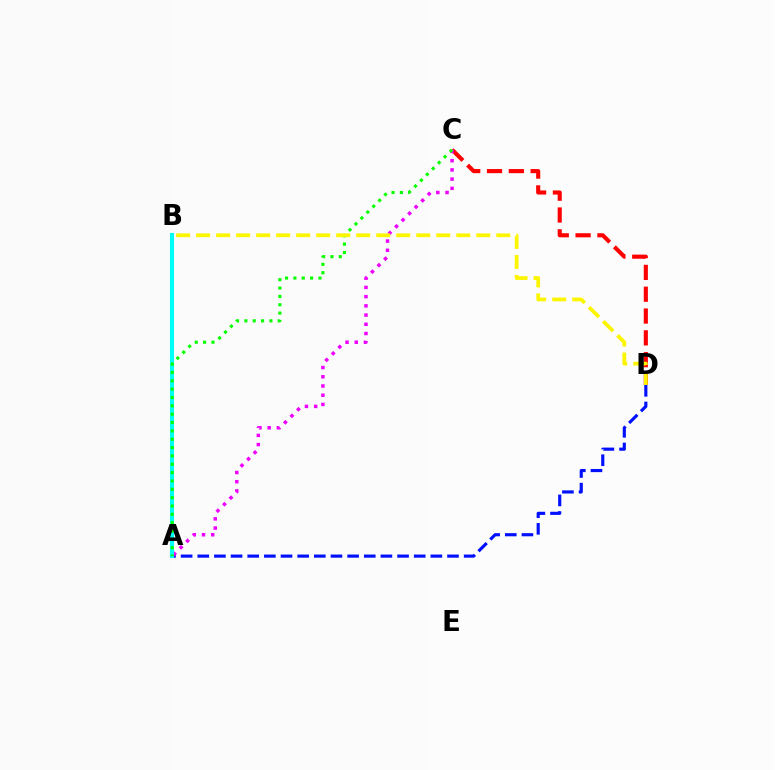{('C', 'D'): [{'color': '#ff0000', 'line_style': 'dashed', 'thickness': 2.96}], ('A', 'D'): [{'color': '#0010ff', 'line_style': 'dashed', 'thickness': 2.26}], ('A', 'C'): [{'color': '#ee00ff', 'line_style': 'dotted', 'thickness': 2.5}, {'color': '#08ff00', 'line_style': 'dotted', 'thickness': 2.27}], ('A', 'B'): [{'color': '#00fff6', 'line_style': 'solid', 'thickness': 2.95}], ('B', 'D'): [{'color': '#fcf500', 'line_style': 'dashed', 'thickness': 2.72}]}